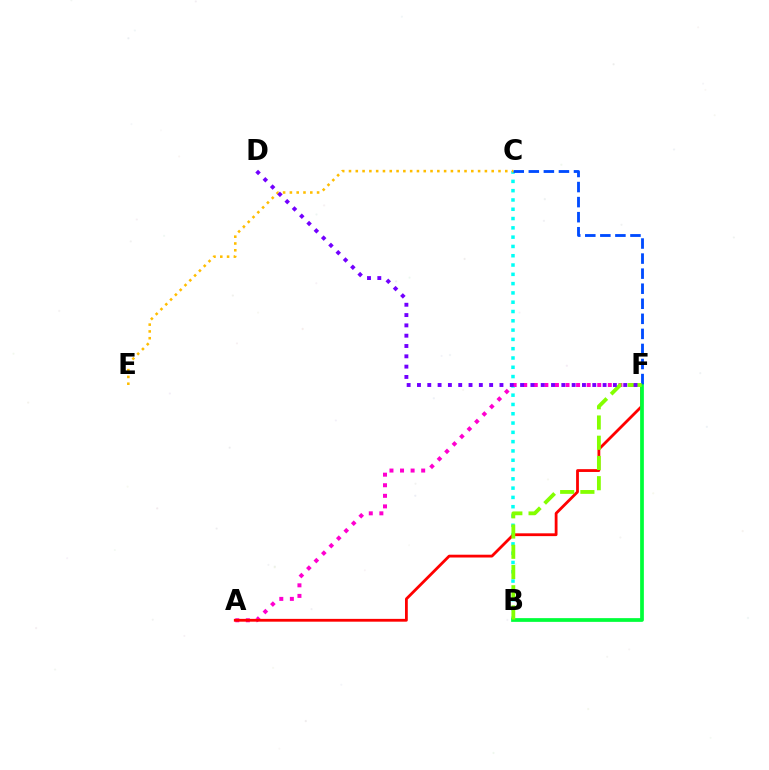{('B', 'C'): [{'color': '#00fff6', 'line_style': 'dotted', 'thickness': 2.53}], ('A', 'F'): [{'color': '#ff00cf', 'line_style': 'dotted', 'thickness': 2.87}, {'color': '#ff0000', 'line_style': 'solid', 'thickness': 2.02}], ('B', 'F'): [{'color': '#00ff39', 'line_style': 'solid', 'thickness': 2.69}, {'color': '#84ff00', 'line_style': 'dashed', 'thickness': 2.75}], ('C', 'F'): [{'color': '#004bff', 'line_style': 'dashed', 'thickness': 2.05}], ('C', 'E'): [{'color': '#ffbd00', 'line_style': 'dotted', 'thickness': 1.85}], ('D', 'F'): [{'color': '#7200ff', 'line_style': 'dotted', 'thickness': 2.8}]}